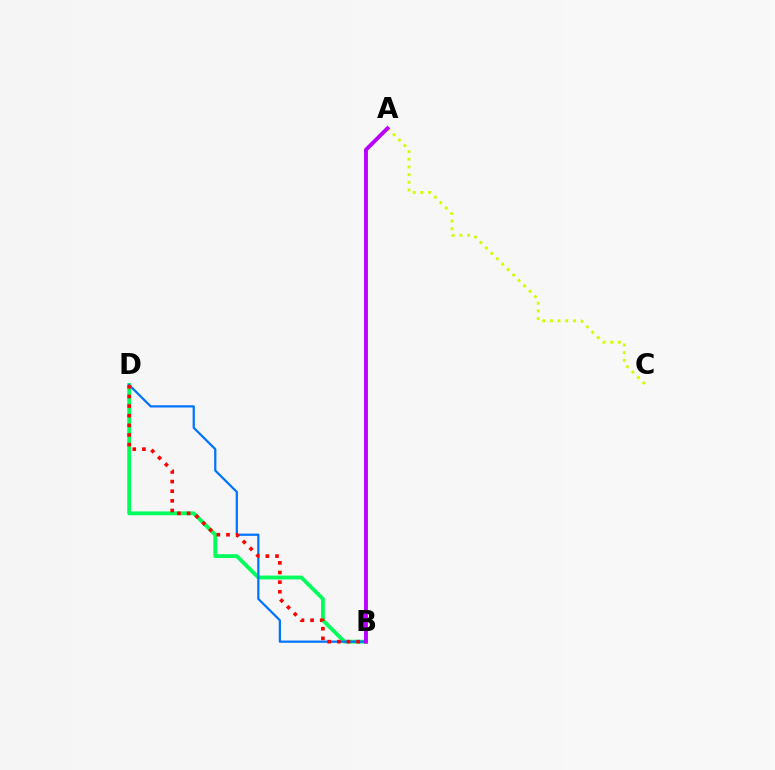{('A', 'C'): [{'color': '#d1ff00', 'line_style': 'dotted', 'thickness': 2.09}], ('B', 'D'): [{'color': '#00ff5c', 'line_style': 'solid', 'thickness': 2.76}, {'color': '#0074ff', 'line_style': 'solid', 'thickness': 1.61}, {'color': '#ff0000', 'line_style': 'dotted', 'thickness': 2.62}], ('A', 'B'): [{'color': '#b900ff', 'line_style': 'solid', 'thickness': 2.8}]}